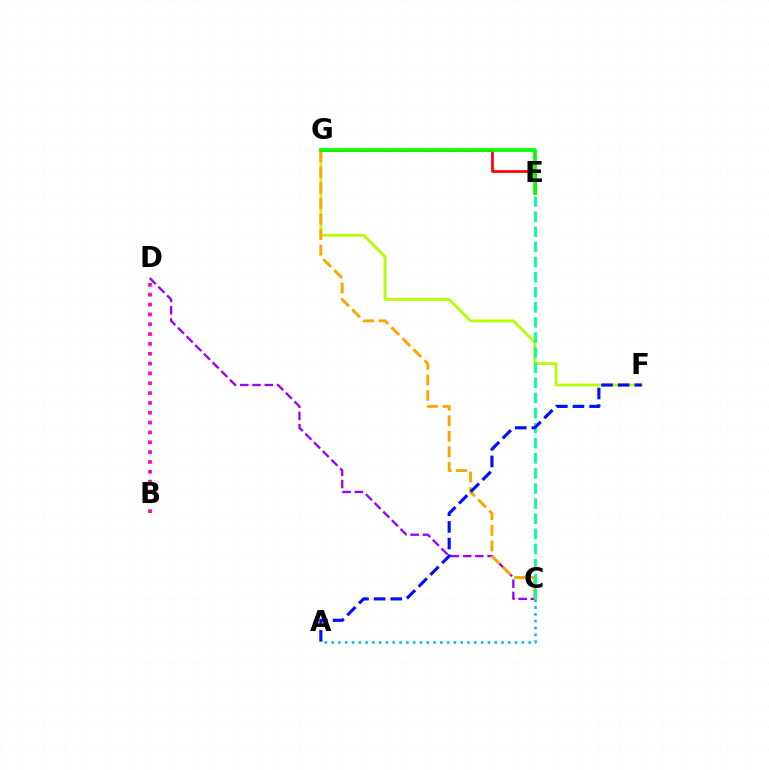{('F', 'G'): [{'color': '#b3ff00', 'line_style': 'solid', 'thickness': 2.02}], ('C', 'D'): [{'color': '#9b00ff', 'line_style': 'dashed', 'thickness': 1.67}], ('B', 'D'): [{'color': '#ff00bd', 'line_style': 'dotted', 'thickness': 2.67}], ('C', 'G'): [{'color': '#ffa500', 'line_style': 'dashed', 'thickness': 2.11}], ('C', 'E'): [{'color': '#00ff9d', 'line_style': 'dashed', 'thickness': 2.05}], ('A', 'F'): [{'color': '#0010ff', 'line_style': 'dashed', 'thickness': 2.26}], ('E', 'G'): [{'color': '#ff0000', 'line_style': 'solid', 'thickness': 1.96}, {'color': '#08ff00', 'line_style': 'solid', 'thickness': 2.69}], ('A', 'C'): [{'color': '#00b5ff', 'line_style': 'dotted', 'thickness': 1.85}]}